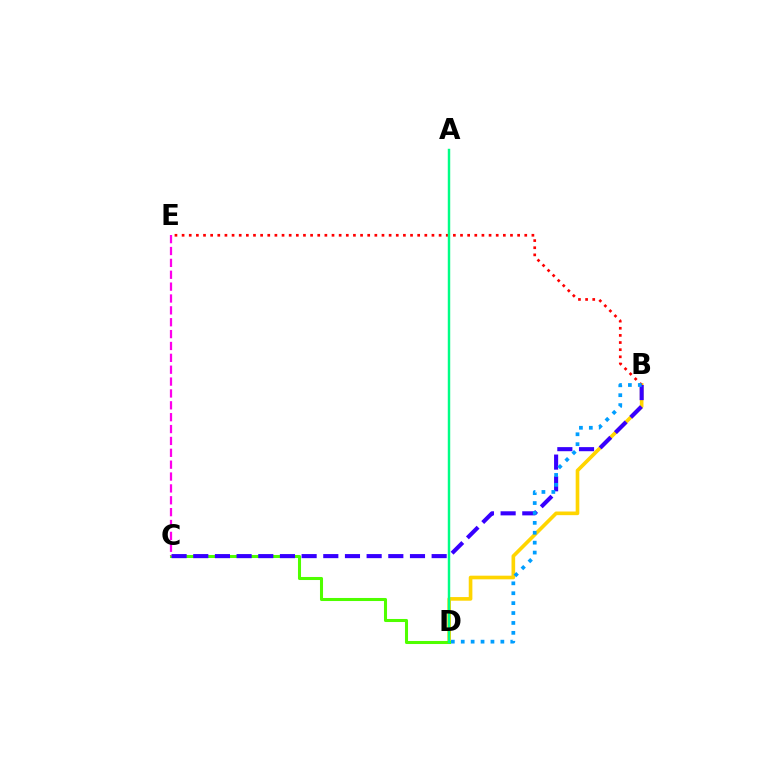{('B', 'D'): [{'color': '#ffd500', 'line_style': 'solid', 'thickness': 2.62}, {'color': '#009eff', 'line_style': 'dotted', 'thickness': 2.69}], ('C', 'D'): [{'color': '#4fff00', 'line_style': 'solid', 'thickness': 2.2}], ('B', 'E'): [{'color': '#ff0000', 'line_style': 'dotted', 'thickness': 1.94}], ('B', 'C'): [{'color': '#3700ff', 'line_style': 'dashed', 'thickness': 2.94}], ('C', 'E'): [{'color': '#ff00ed', 'line_style': 'dashed', 'thickness': 1.61}], ('A', 'D'): [{'color': '#00ff86', 'line_style': 'solid', 'thickness': 1.76}]}